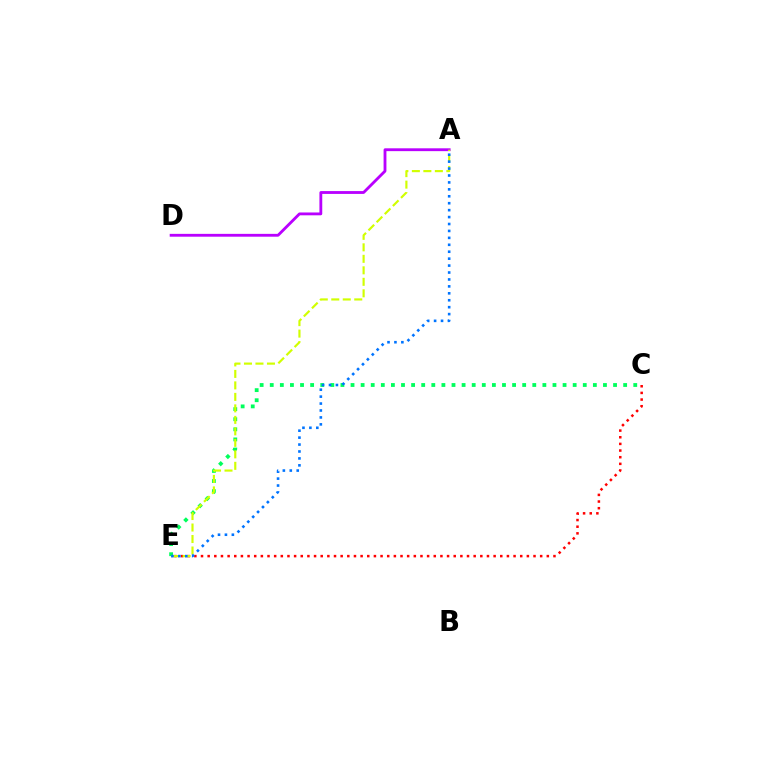{('A', 'D'): [{'color': '#b900ff', 'line_style': 'solid', 'thickness': 2.04}], ('C', 'E'): [{'color': '#ff0000', 'line_style': 'dotted', 'thickness': 1.81}, {'color': '#00ff5c', 'line_style': 'dotted', 'thickness': 2.74}], ('A', 'E'): [{'color': '#d1ff00', 'line_style': 'dashed', 'thickness': 1.56}, {'color': '#0074ff', 'line_style': 'dotted', 'thickness': 1.88}]}